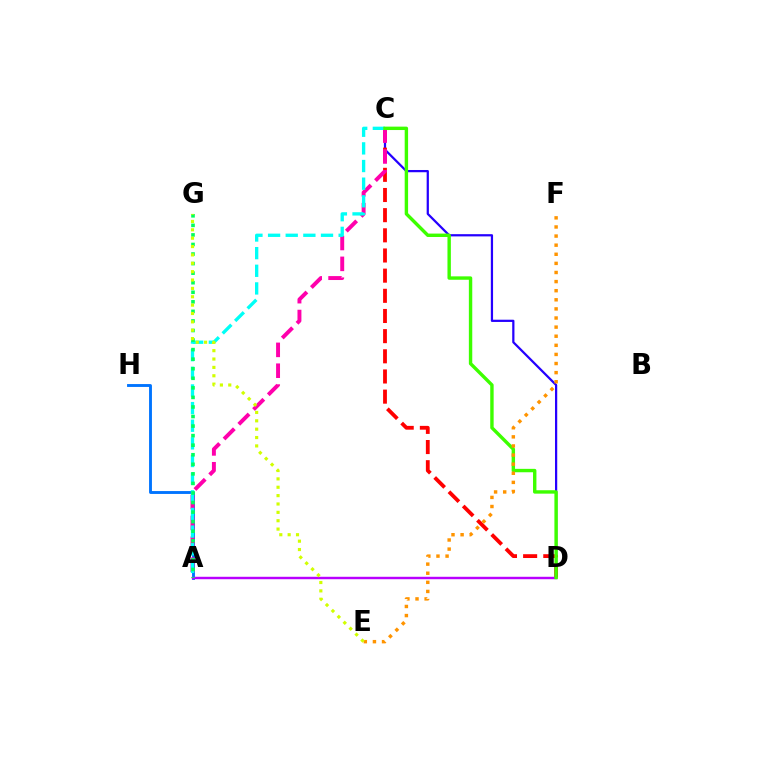{('C', 'D'): [{'color': '#2500ff', 'line_style': 'solid', 'thickness': 1.61}, {'color': '#ff0000', 'line_style': 'dashed', 'thickness': 2.74}, {'color': '#3dff00', 'line_style': 'solid', 'thickness': 2.45}], ('A', 'H'): [{'color': '#0074ff', 'line_style': 'solid', 'thickness': 2.07}], ('A', 'C'): [{'color': '#ff00ac', 'line_style': 'dashed', 'thickness': 2.83}, {'color': '#00fff6', 'line_style': 'dashed', 'thickness': 2.4}], ('A', 'D'): [{'color': '#b900ff', 'line_style': 'solid', 'thickness': 1.75}], ('A', 'G'): [{'color': '#00ff5c', 'line_style': 'dotted', 'thickness': 2.6}], ('E', 'F'): [{'color': '#ff9400', 'line_style': 'dotted', 'thickness': 2.47}], ('E', 'G'): [{'color': '#d1ff00', 'line_style': 'dotted', 'thickness': 2.27}]}